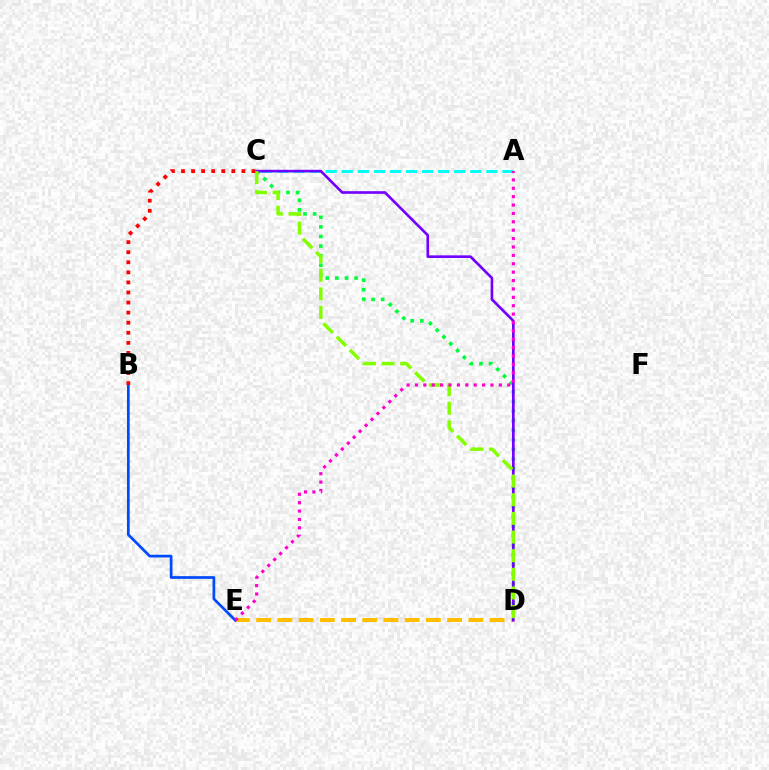{('C', 'D'): [{'color': '#00ff39', 'line_style': 'dotted', 'thickness': 2.61}, {'color': '#7200ff', 'line_style': 'solid', 'thickness': 1.9}, {'color': '#84ff00', 'line_style': 'dashed', 'thickness': 2.53}], ('D', 'E'): [{'color': '#ffbd00', 'line_style': 'dashed', 'thickness': 2.88}], ('A', 'C'): [{'color': '#00fff6', 'line_style': 'dashed', 'thickness': 2.18}], ('B', 'E'): [{'color': '#004bff', 'line_style': 'solid', 'thickness': 1.96}], ('B', 'C'): [{'color': '#ff0000', 'line_style': 'dotted', 'thickness': 2.73}], ('A', 'E'): [{'color': '#ff00cf', 'line_style': 'dotted', 'thickness': 2.28}]}